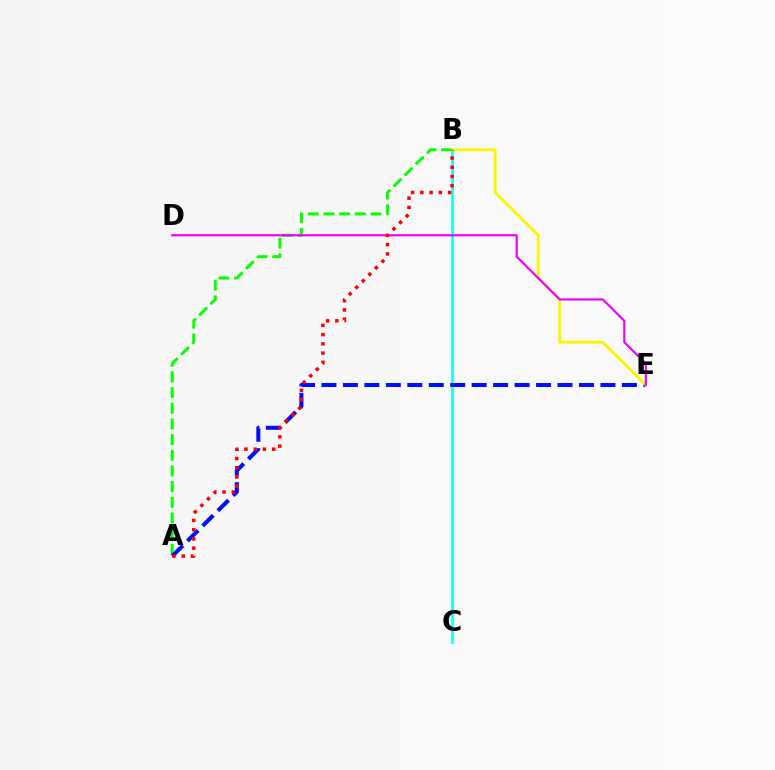{('B', 'C'): [{'color': '#00fff6', 'line_style': 'solid', 'thickness': 1.82}], ('A', 'B'): [{'color': '#08ff00', 'line_style': 'dashed', 'thickness': 2.13}, {'color': '#ff0000', 'line_style': 'dotted', 'thickness': 2.51}], ('A', 'E'): [{'color': '#0010ff', 'line_style': 'dashed', 'thickness': 2.92}], ('B', 'E'): [{'color': '#fcf500', 'line_style': 'solid', 'thickness': 2.05}], ('D', 'E'): [{'color': '#ee00ff', 'line_style': 'solid', 'thickness': 1.56}]}